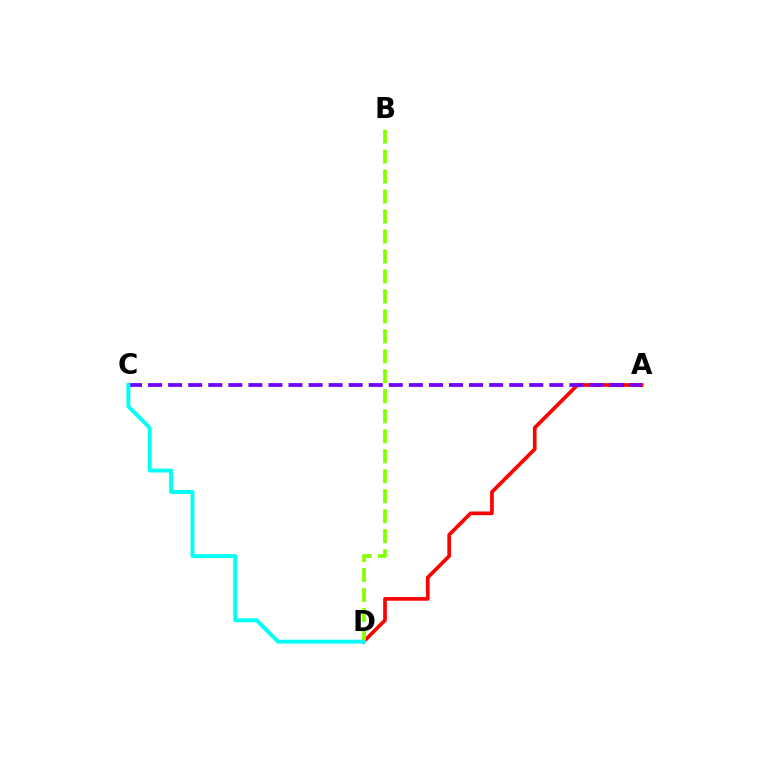{('A', 'D'): [{'color': '#ff0000', 'line_style': 'solid', 'thickness': 2.65}], ('A', 'C'): [{'color': '#7200ff', 'line_style': 'dashed', 'thickness': 2.73}], ('B', 'D'): [{'color': '#84ff00', 'line_style': 'dashed', 'thickness': 2.71}], ('C', 'D'): [{'color': '#00fff6', 'line_style': 'solid', 'thickness': 2.8}]}